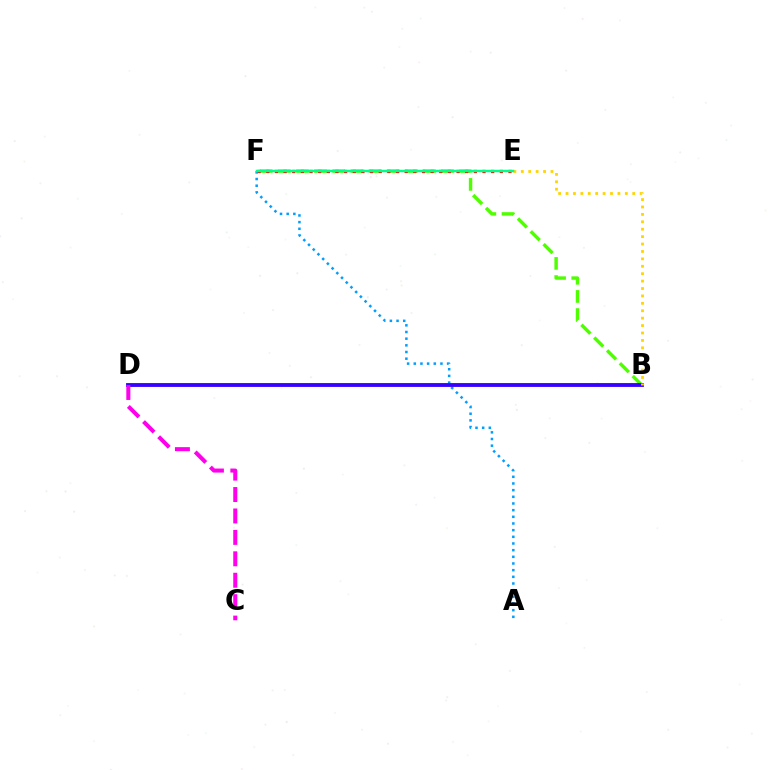{('B', 'F'): [{'color': '#4fff00', 'line_style': 'dashed', 'thickness': 2.46}], ('A', 'F'): [{'color': '#009eff', 'line_style': 'dotted', 'thickness': 1.81}], ('B', 'D'): [{'color': '#3700ff', 'line_style': 'solid', 'thickness': 2.77}], ('E', 'F'): [{'color': '#ff0000', 'line_style': 'dotted', 'thickness': 2.35}, {'color': '#00ff86', 'line_style': 'solid', 'thickness': 1.77}], ('B', 'E'): [{'color': '#ffd500', 'line_style': 'dotted', 'thickness': 2.01}], ('C', 'D'): [{'color': '#ff00ed', 'line_style': 'dashed', 'thickness': 2.91}]}